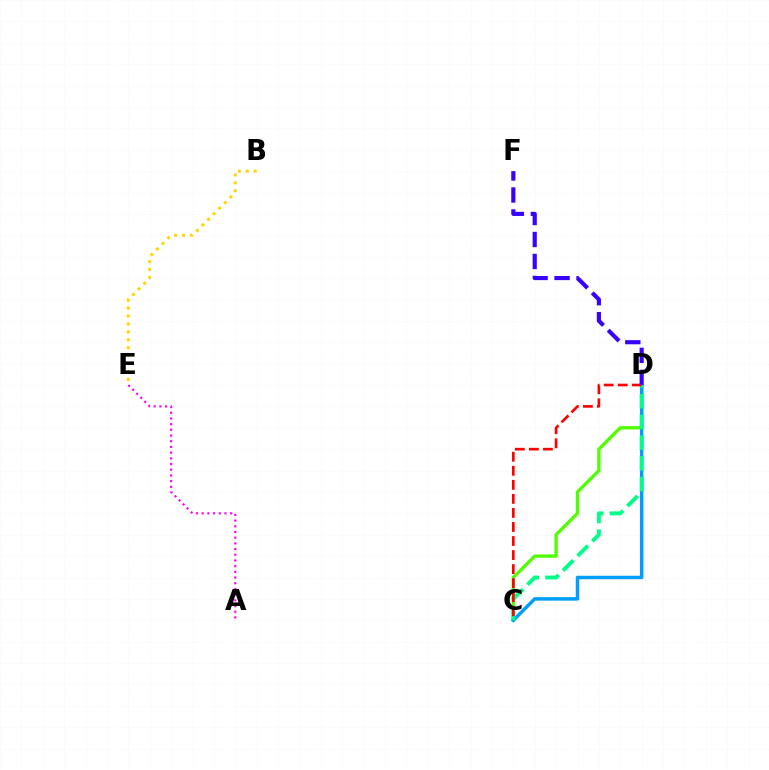{('C', 'D'): [{'color': '#4fff00', 'line_style': 'solid', 'thickness': 2.39}, {'color': '#009eff', 'line_style': 'solid', 'thickness': 2.5}, {'color': '#00ff86', 'line_style': 'dashed', 'thickness': 2.81}, {'color': '#ff0000', 'line_style': 'dashed', 'thickness': 1.91}], ('B', 'E'): [{'color': '#ffd500', 'line_style': 'dotted', 'thickness': 2.15}], ('A', 'E'): [{'color': '#ff00ed', 'line_style': 'dotted', 'thickness': 1.55}], ('D', 'F'): [{'color': '#3700ff', 'line_style': 'dashed', 'thickness': 2.98}]}